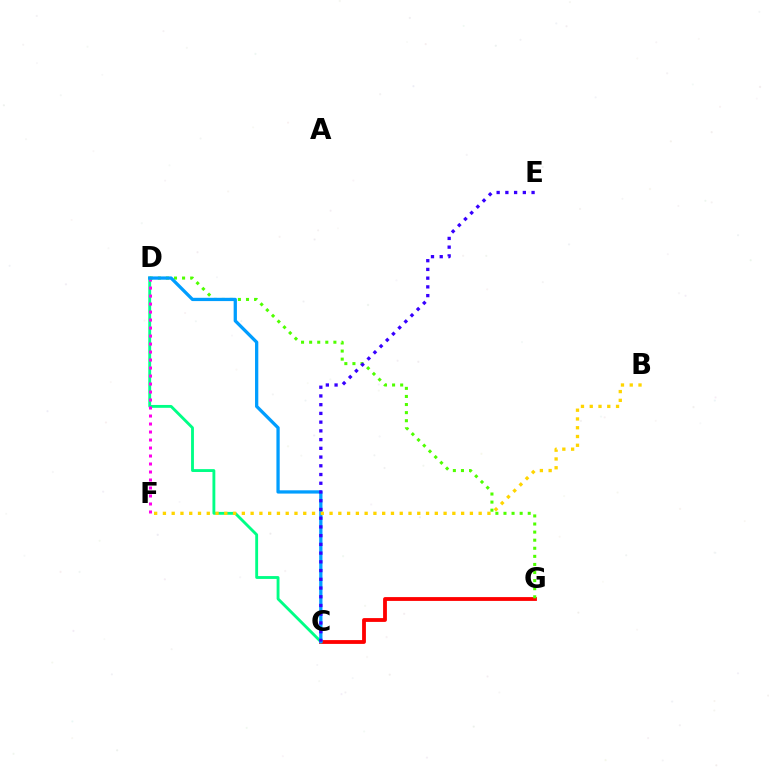{('C', 'G'): [{'color': '#ff0000', 'line_style': 'solid', 'thickness': 2.74}], ('C', 'D'): [{'color': '#00ff86', 'line_style': 'solid', 'thickness': 2.06}, {'color': '#009eff', 'line_style': 'solid', 'thickness': 2.36}], ('D', 'F'): [{'color': '#ff00ed', 'line_style': 'dotted', 'thickness': 2.17}], ('D', 'G'): [{'color': '#4fff00', 'line_style': 'dotted', 'thickness': 2.2}], ('B', 'F'): [{'color': '#ffd500', 'line_style': 'dotted', 'thickness': 2.38}], ('C', 'E'): [{'color': '#3700ff', 'line_style': 'dotted', 'thickness': 2.37}]}